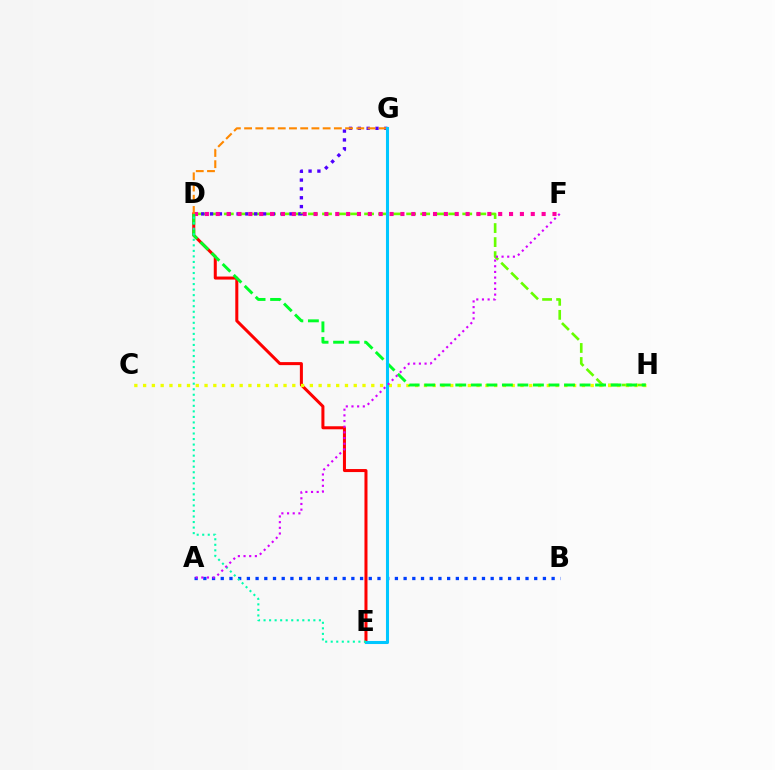{('D', 'H'): [{'color': '#66ff00', 'line_style': 'dashed', 'thickness': 1.91}, {'color': '#00ff27', 'line_style': 'dashed', 'thickness': 2.11}], ('D', 'E'): [{'color': '#ff0000', 'line_style': 'solid', 'thickness': 2.18}, {'color': '#00ffaf', 'line_style': 'dotted', 'thickness': 1.5}], ('D', 'G'): [{'color': '#4f00ff', 'line_style': 'dotted', 'thickness': 2.4}, {'color': '#ff8800', 'line_style': 'dashed', 'thickness': 1.52}], ('D', 'F'): [{'color': '#ff00a0', 'line_style': 'dotted', 'thickness': 2.95}], ('C', 'H'): [{'color': '#eeff00', 'line_style': 'dotted', 'thickness': 2.38}], ('A', 'B'): [{'color': '#003fff', 'line_style': 'dotted', 'thickness': 2.37}], ('E', 'G'): [{'color': '#00c7ff', 'line_style': 'solid', 'thickness': 2.2}], ('A', 'F'): [{'color': '#d600ff', 'line_style': 'dotted', 'thickness': 1.54}]}